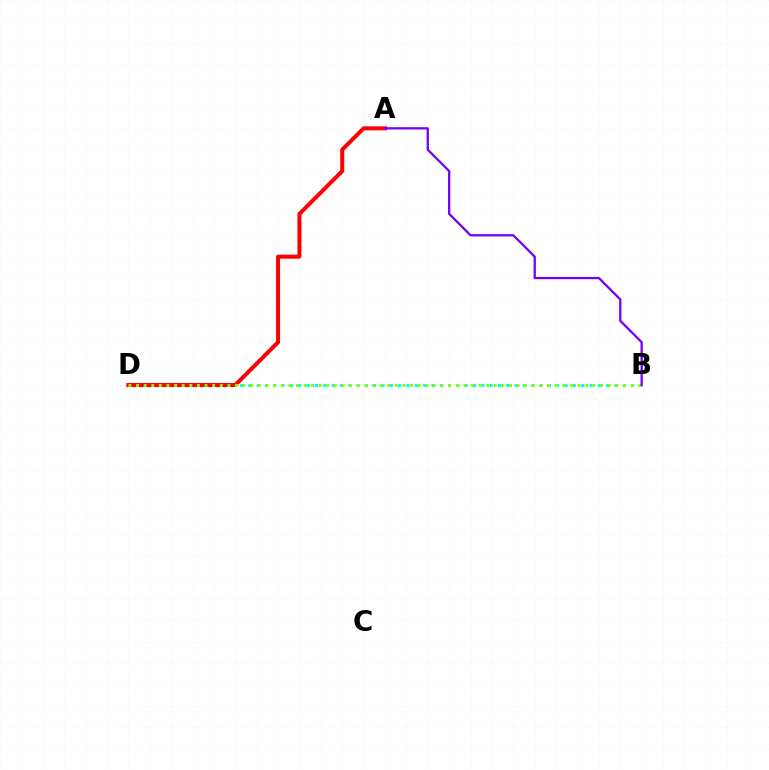{('B', 'D'): [{'color': '#00fff6', 'line_style': 'dotted', 'thickness': 2.26}, {'color': '#84ff00', 'line_style': 'dotted', 'thickness': 2.07}], ('A', 'D'): [{'color': '#ff0000', 'line_style': 'solid', 'thickness': 2.88}], ('A', 'B'): [{'color': '#7200ff', 'line_style': 'solid', 'thickness': 1.64}]}